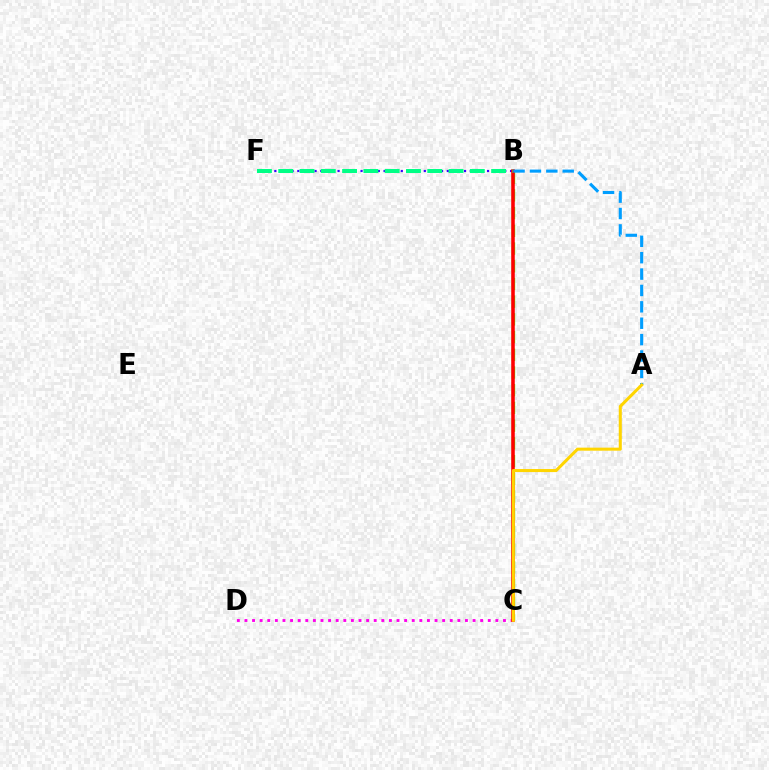{('B', 'F'): [{'color': '#3700ff', 'line_style': 'dotted', 'thickness': 1.56}, {'color': '#00ff86', 'line_style': 'dashed', 'thickness': 2.89}], ('B', 'C'): [{'color': '#4fff00', 'line_style': 'dashed', 'thickness': 2.41}, {'color': '#ff0000', 'line_style': 'solid', 'thickness': 2.56}], ('C', 'D'): [{'color': '#ff00ed', 'line_style': 'dotted', 'thickness': 2.07}], ('A', 'B'): [{'color': '#009eff', 'line_style': 'dashed', 'thickness': 2.23}], ('A', 'C'): [{'color': '#ffd500', 'line_style': 'solid', 'thickness': 2.19}]}